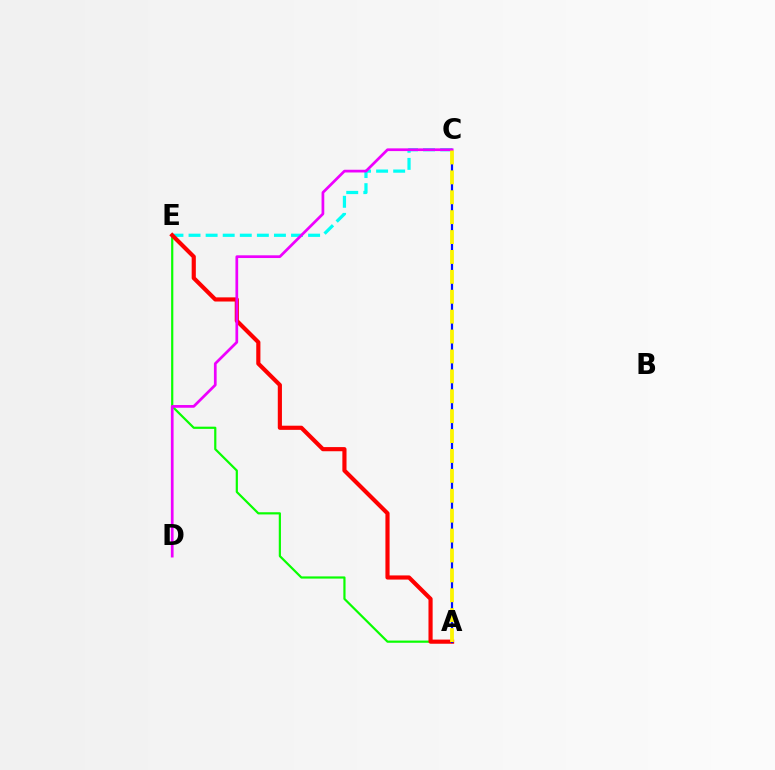{('C', 'E'): [{'color': '#00fff6', 'line_style': 'dashed', 'thickness': 2.32}], ('A', 'E'): [{'color': '#08ff00', 'line_style': 'solid', 'thickness': 1.58}, {'color': '#ff0000', 'line_style': 'solid', 'thickness': 2.99}], ('A', 'C'): [{'color': '#0010ff', 'line_style': 'solid', 'thickness': 1.58}, {'color': '#fcf500', 'line_style': 'dashed', 'thickness': 2.7}], ('C', 'D'): [{'color': '#ee00ff', 'line_style': 'solid', 'thickness': 1.96}]}